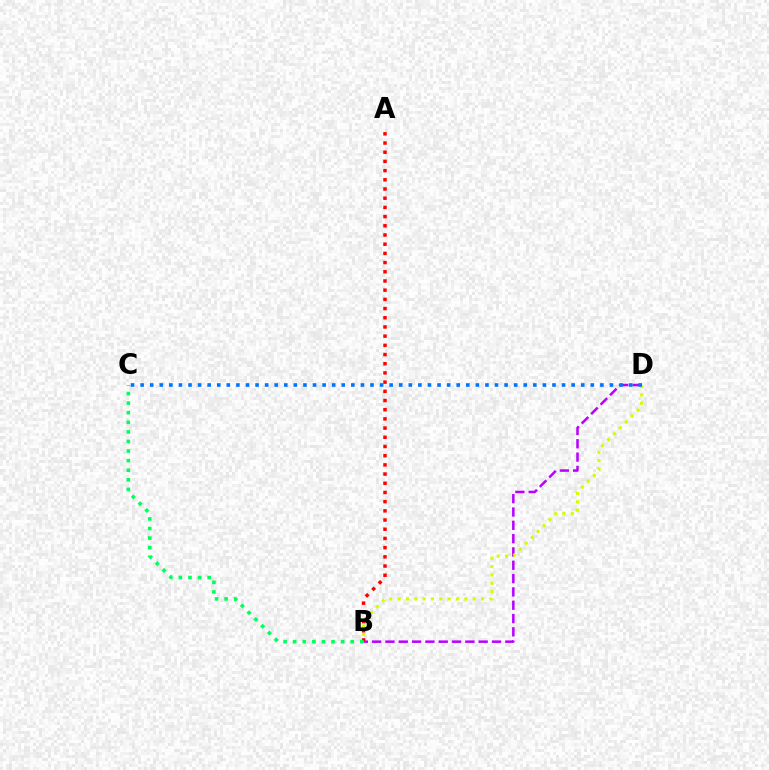{('B', 'D'): [{'color': '#b900ff', 'line_style': 'dashed', 'thickness': 1.81}, {'color': '#d1ff00', 'line_style': 'dotted', 'thickness': 2.27}], ('A', 'B'): [{'color': '#ff0000', 'line_style': 'dotted', 'thickness': 2.5}], ('C', 'D'): [{'color': '#0074ff', 'line_style': 'dotted', 'thickness': 2.6}], ('B', 'C'): [{'color': '#00ff5c', 'line_style': 'dotted', 'thickness': 2.61}]}